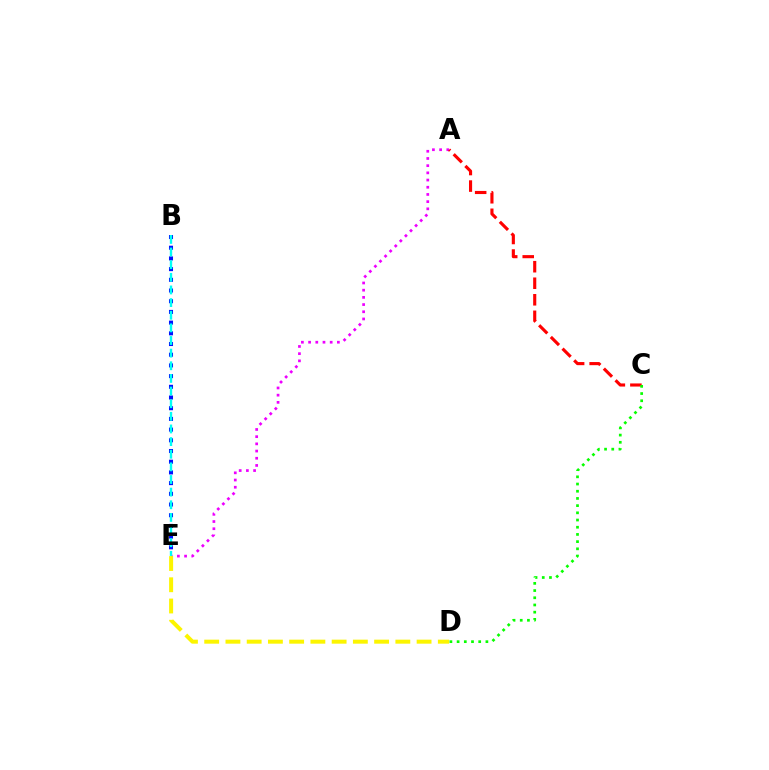{('B', 'E'): [{'color': '#0010ff', 'line_style': 'dotted', 'thickness': 2.91}, {'color': '#00fff6', 'line_style': 'dashed', 'thickness': 1.72}], ('A', 'E'): [{'color': '#ee00ff', 'line_style': 'dotted', 'thickness': 1.95}], ('A', 'C'): [{'color': '#ff0000', 'line_style': 'dashed', 'thickness': 2.25}], ('D', 'E'): [{'color': '#fcf500', 'line_style': 'dashed', 'thickness': 2.89}], ('C', 'D'): [{'color': '#08ff00', 'line_style': 'dotted', 'thickness': 1.96}]}